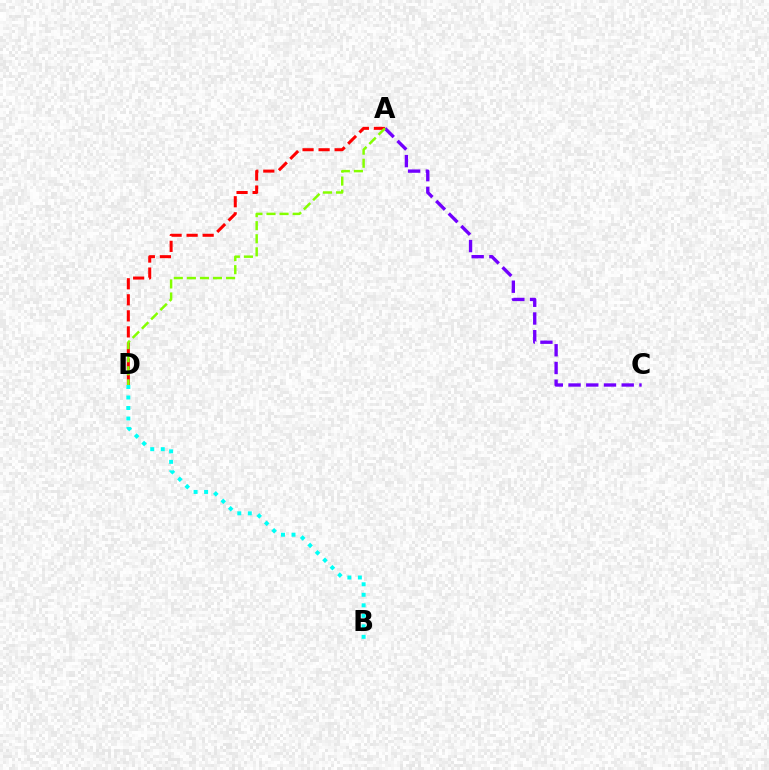{('A', 'D'): [{'color': '#ff0000', 'line_style': 'dashed', 'thickness': 2.18}, {'color': '#84ff00', 'line_style': 'dashed', 'thickness': 1.78}], ('A', 'C'): [{'color': '#7200ff', 'line_style': 'dashed', 'thickness': 2.41}], ('B', 'D'): [{'color': '#00fff6', 'line_style': 'dotted', 'thickness': 2.86}]}